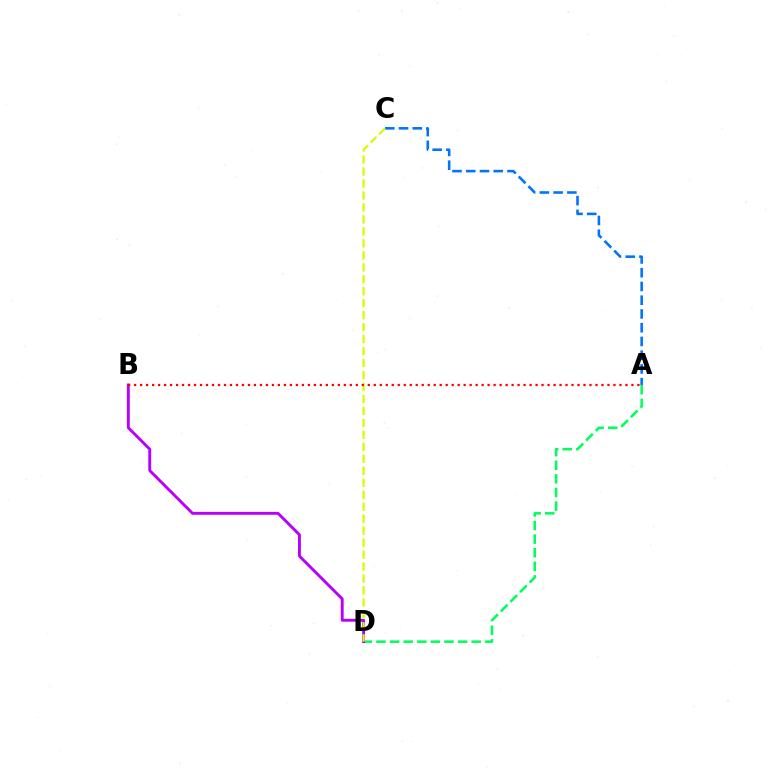{('A', 'D'): [{'color': '#00ff5c', 'line_style': 'dashed', 'thickness': 1.85}], ('B', 'D'): [{'color': '#b900ff', 'line_style': 'solid', 'thickness': 2.08}], ('A', 'C'): [{'color': '#0074ff', 'line_style': 'dashed', 'thickness': 1.87}], ('C', 'D'): [{'color': '#d1ff00', 'line_style': 'dashed', 'thickness': 1.63}], ('A', 'B'): [{'color': '#ff0000', 'line_style': 'dotted', 'thickness': 1.63}]}